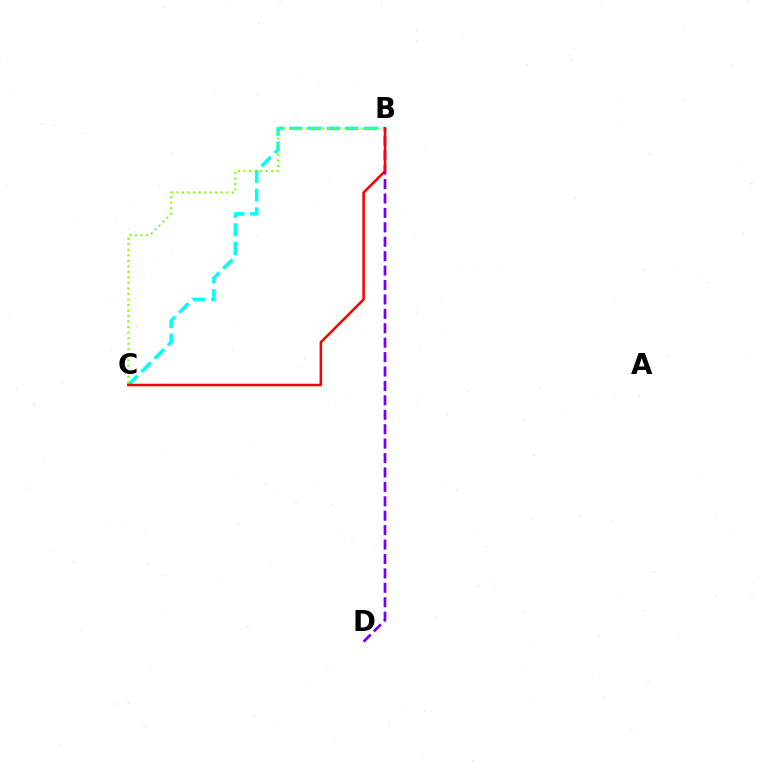{('B', 'D'): [{'color': '#7200ff', 'line_style': 'dashed', 'thickness': 1.96}], ('B', 'C'): [{'color': '#00fff6', 'line_style': 'dashed', 'thickness': 2.54}, {'color': '#84ff00', 'line_style': 'dotted', 'thickness': 1.5}, {'color': '#ff0000', 'line_style': 'solid', 'thickness': 1.83}]}